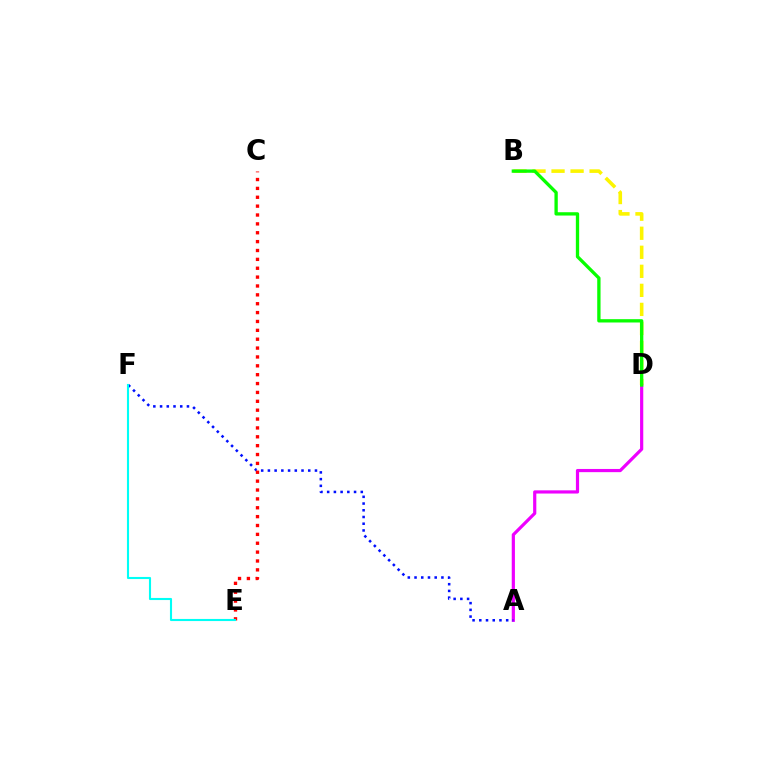{('A', 'D'): [{'color': '#ee00ff', 'line_style': 'solid', 'thickness': 2.3}], ('B', 'D'): [{'color': '#fcf500', 'line_style': 'dashed', 'thickness': 2.59}, {'color': '#08ff00', 'line_style': 'solid', 'thickness': 2.39}], ('A', 'F'): [{'color': '#0010ff', 'line_style': 'dotted', 'thickness': 1.83}], ('C', 'E'): [{'color': '#ff0000', 'line_style': 'dotted', 'thickness': 2.41}], ('E', 'F'): [{'color': '#00fff6', 'line_style': 'solid', 'thickness': 1.52}]}